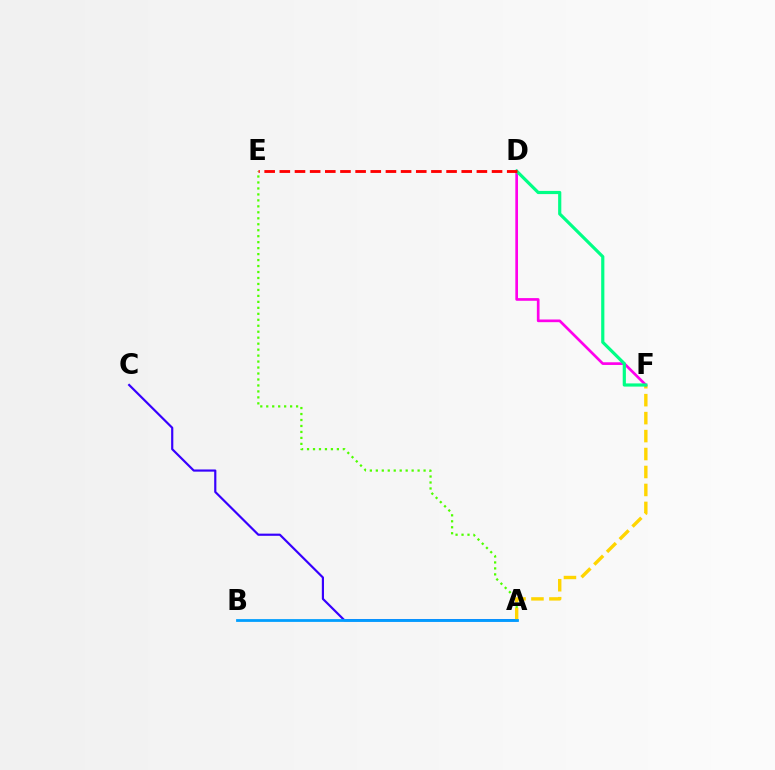{('A', 'E'): [{'color': '#4fff00', 'line_style': 'dotted', 'thickness': 1.62}], ('A', 'C'): [{'color': '#3700ff', 'line_style': 'solid', 'thickness': 1.57}], ('A', 'F'): [{'color': '#ffd500', 'line_style': 'dashed', 'thickness': 2.44}], ('D', 'F'): [{'color': '#ff00ed', 'line_style': 'solid', 'thickness': 1.93}, {'color': '#00ff86', 'line_style': 'solid', 'thickness': 2.29}], ('A', 'B'): [{'color': '#009eff', 'line_style': 'solid', 'thickness': 2.0}], ('D', 'E'): [{'color': '#ff0000', 'line_style': 'dashed', 'thickness': 2.06}]}